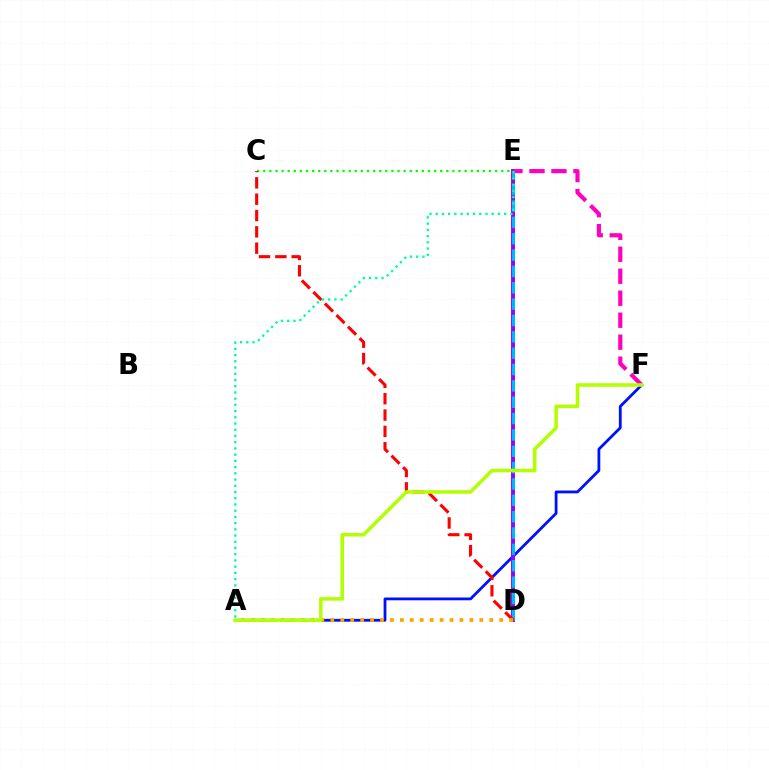{('A', 'F'): [{'color': '#0010ff', 'line_style': 'solid', 'thickness': 2.01}, {'color': '#b3ff00', 'line_style': 'solid', 'thickness': 2.55}], ('D', 'E'): [{'color': '#9b00ff', 'line_style': 'solid', 'thickness': 2.82}, {'color': '#00b5ff', 'line_style': 'dashed', 'thickness': 2.22}], ('E', 'F'): [{'color': '#ff00bd', 'line_style': 'dashed', 'thickness': 2.99}], ('C', 'E'): [{'color': '#08ff00', 'line_style': 'dotted', 'thickness': 1.66}], ('C', 'D'): [{'color': '#ff0000', 'line_style': 'dashed', 'thickness': 2.22}], ('A', 'D'): [{'color': '#ffa500', 'line_style': 'dotted', 'thickness': 2.7}], ('A', 'E'): [{'color': '#00ff9d', 'line_style': 'dotted', 'thickness': 1.69}]}